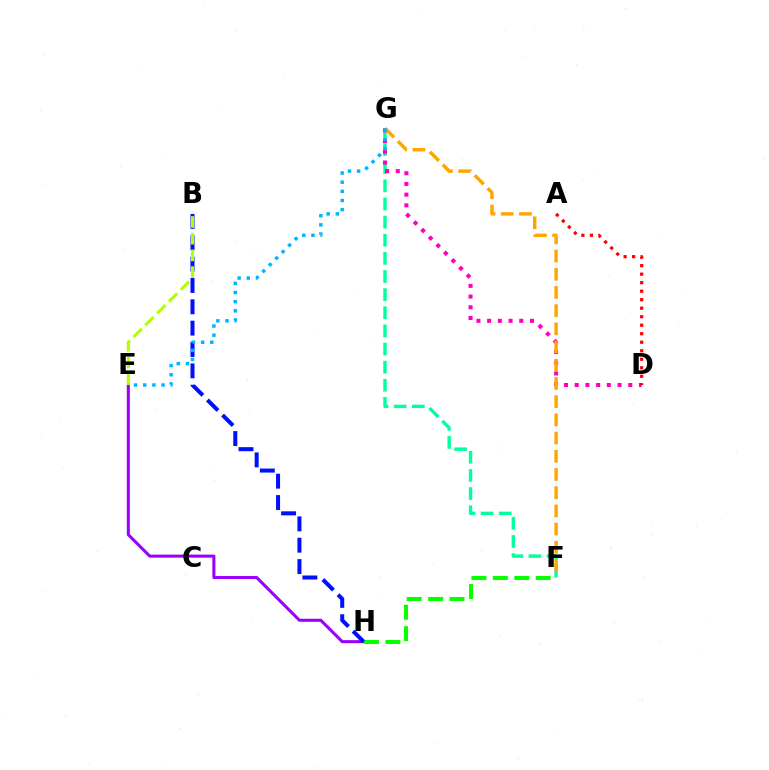{('F', 'G'): [{'color': '#00ff9d', 'line_style': 'dashed', 'thickness': 2.46}, {'color': '#ffa500', 'line_style': 'dashed', 'thickness': 2.47}], ('E', 'H'): [{'color': '#9b00ff', 'line_style': 'solid', 'thickness': 2.19}], ('F', 'H'): [{'color': '#08ff00', 'line_style': 'dashed', 'thickness': 2.91}], ('D', 'G'): [{'color': '#ff00bd', 'line_style': 'dotted', 'thickness': 2.91}], ('B', 'H'): [{'color': '#0010ff', 'line_style': 'dashed', 'thickness': 2.9}], ('A', 'D'): [{'color': '#ff0000', 'line_style': 'dotted', 'thickness': 2.31}], ('E', 'G'): [{'color': '#00b5ff', 'line_style': 'dotted', 'thickness': 2.49}], ('B', 'E'): [{'color': '#b3ff00', 'line_style': 'dashed', 'thickness': 2.27}]}